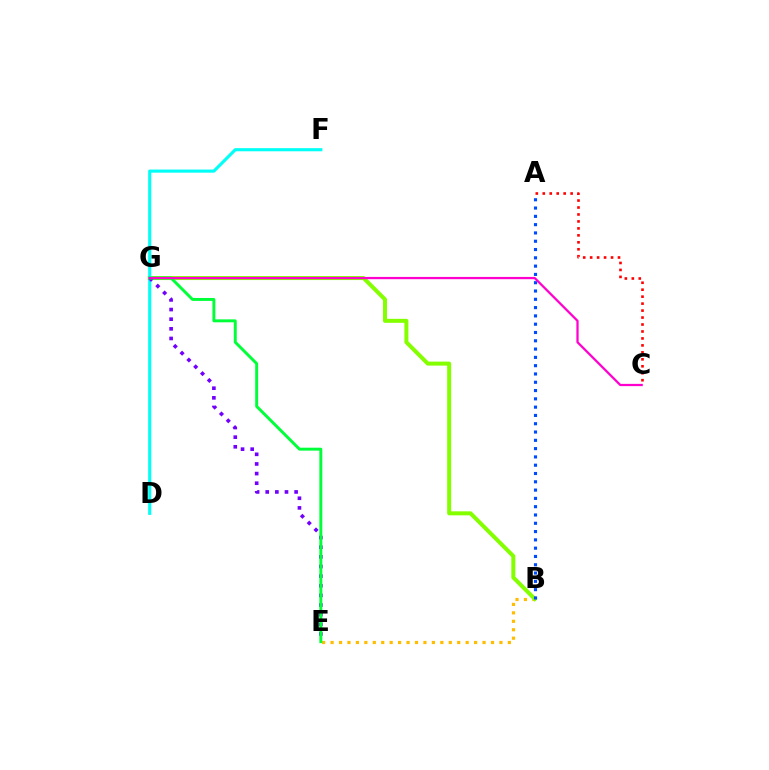{('B', 'E'): [{'color': '#ffbd00', 'line_style': 'dotted', 'thickness': 2.29}], ('B', 'G'): [{'color': '#84ff00', 'line_style': 'solid', 'thickness': 2.88}], ('A', 'B'): [{'color': '#004bff', 'line_style': 'dotted', 'thickness': 2.25}], ('D', 'F'): [{'color': '#00fff6', 'line_style': 'solid', 'thickness': 2.25}], ('E', 'G'): [{'color': '#7200ff', 'line_style': 'dotted', 'thickness': 2.62}, {'color': '#00ff39', 'line_style': 'solid', 'thickness': 2.11}], ('A', 'C'): [{'color': '#ff0000', 'line_style': 'dotted', 'thickness': 1.89}], ('C', 'G'): [{'color': '#ff00cf', 'line_style': 'solid', 'thickness': 1.62}]}